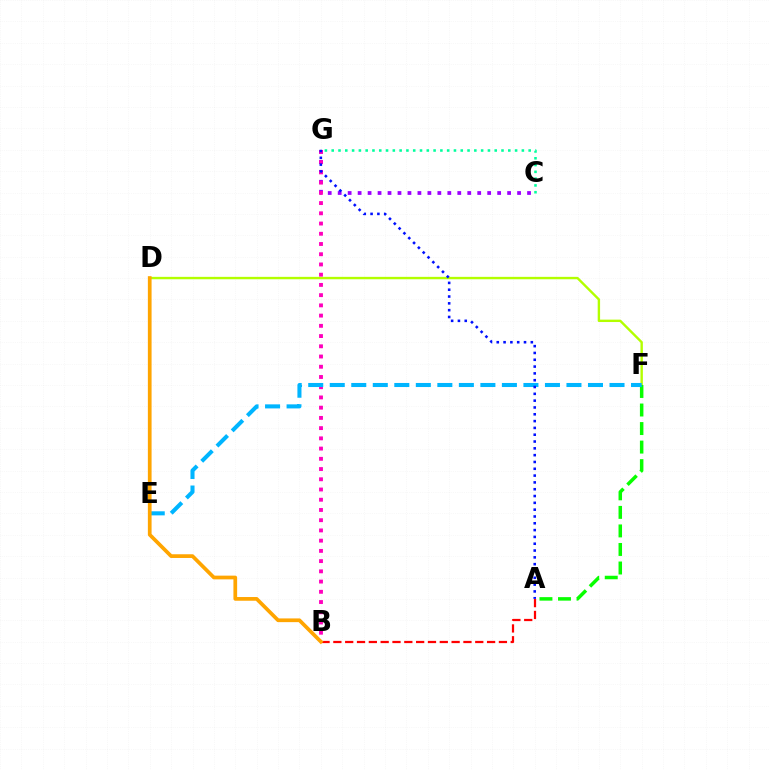{('C', 'G'): [{'color': '#9b00ff', 'line_style': 'dotted', 'thickness': 2.71}, {'color': '#00ff9d', 'line_style': 'dotted', 'thickness': 1.85}], ('D', 'F'): [{'color': '#b3ff00', 'line_style': 'solid', 'thickness': 1.73}], ('B', 'G'): [{'color': '#ff00bd', 'line_style': 'dotted', 'thickness': 2.78}], ('A', 'F'): [{'color': '#08ff00', 'line_style': 'dashed', 'thickness': 2.52}], ('E', 'F'): [{'color': '#00b5ff', 'line_style': 'dashed', 'thickness': 2.92}], ('A', 'G'): [{'color': '#0010ff', 'line_style': 'dotted', 'thickness': 1.85}], ('A', 'B'): [{'color': '#ff0000', 'line_style': 'dashed', 'thickness': 1.61}], ('B', 'D'): [{'color': '#ffa500', 'line_style': 'solid', 'thickness': 2.68}]}